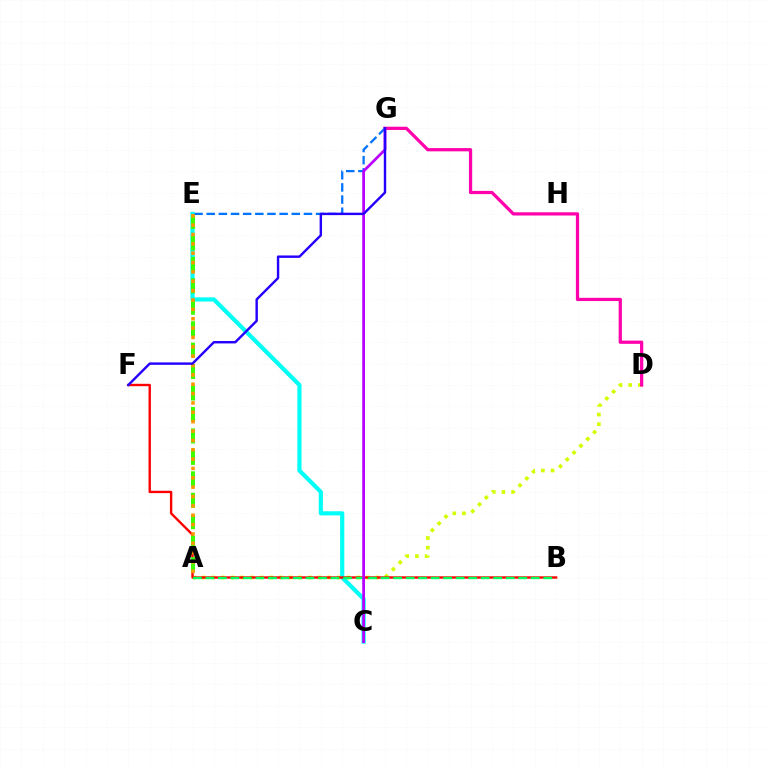{('C', 'E'): [{'color': '#00fff6', 'line_style': 'solid', 'thickness': 3.0}], ('A', 'D'): [{'color': '#d1ff00', 'line_style': 'dotted', 'thickness': 2.63}], ('D', 'G'): [{'color': '#ff00ac', 'line_style': 'solid', 'thickness': 2.33}], ('B', 'F'): [{'color': '#ff0000', 'line_style': 'solid', 'thickness': 1.72}], ('A', 'B'): [{'color': '#00ff5c', 'line_style': 'dashed', 'thickness': 1.7}], ('A', 'E'): [{'color': '#3dff00', 'line_style': 'dashed', 'thickness': 2.91}, {'color': '#ff9400', 'line_style': 'dotted', 'thickness': 2.54}], ('E', 'G'): [{'color': '#0074ff', 'line_style': 'dashed', 'thickness': 1.65}], ('C', 'G'): [{'color': '#b900ff', 'line_style': 'solid', 'thickness': 1.98}], ('F', 'G'): [{'color': '#2500ff', 'line_style': 'solid', 'thickness': 1.74}]}